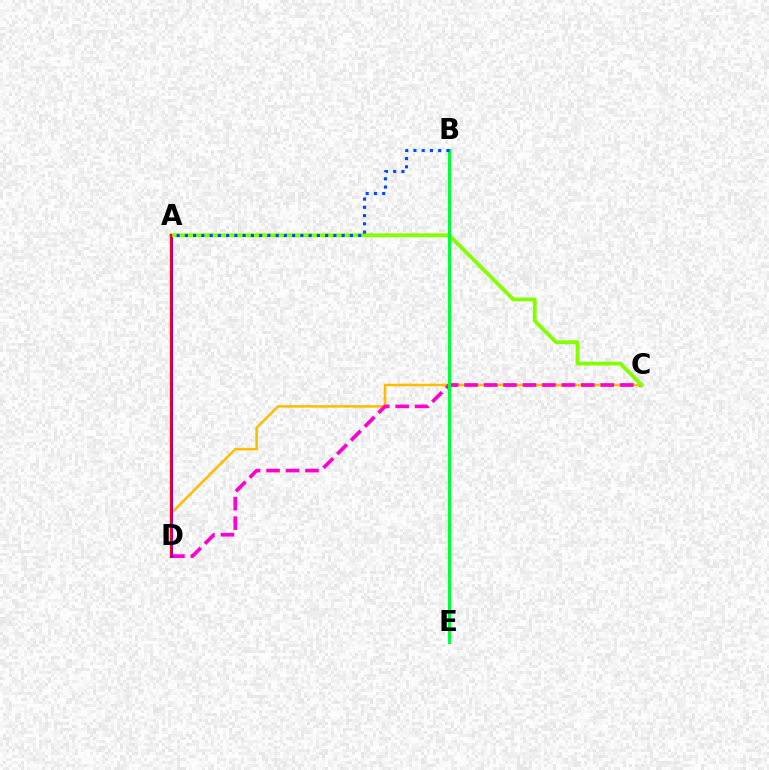{('C', 'D'): [{'color': '#ffbd00', 'line_style': 'solid', 'thickness': 1.82}, {'color': '#ff00cf', 'line_style': 'dashed', 'thickness': 2.64}], ('A', 'D'): [{'color': '#7200ff', 'line_style': 'solid', 'thickness': 2.19}, {'color': '#ff0000', 'line_style': 'solid', 'thickness': 1.53}], ('B', 'E'): [{'color': '#00fff6', 'line_style': 'solid', 'thickness': 2.2}, {'color': '#00ff39', 'line_style': 'solid', 'thickness': 2.2}], ('A', 'C'): [{'color': '#84ff00', 'line_style': 'solid', 'thickness': 2.75}], ('A', 'B'): [{'color': '#004bff', 'line_style': 'dotted', 'thickness': 2.24}]}